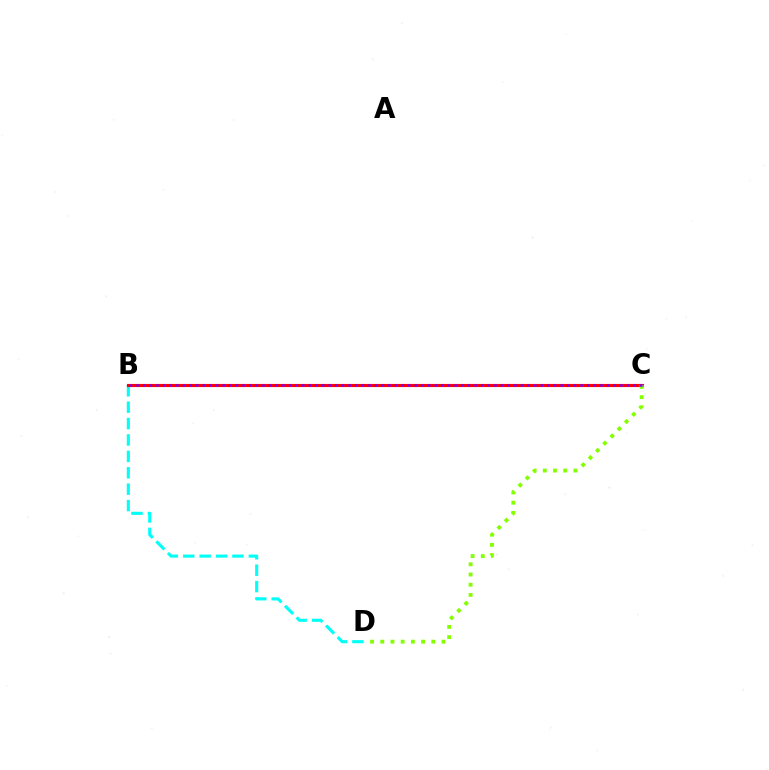{('B', 'D'): [{'color': '#00fff6', 'line_style': 'dashed', 'thickness': 2.23}], ('B', 'C'): [{'color': '#ff0000', 'line_style': 'solid', 'thickness': 2.27}, {'color': '#7200ff', 'line_style': 'dotted', 'thickness': 1.8}], ('C', 'D'): [{'color': '#84ff00', 'line_style': 'dotted', 'thickness': 2.77}]}